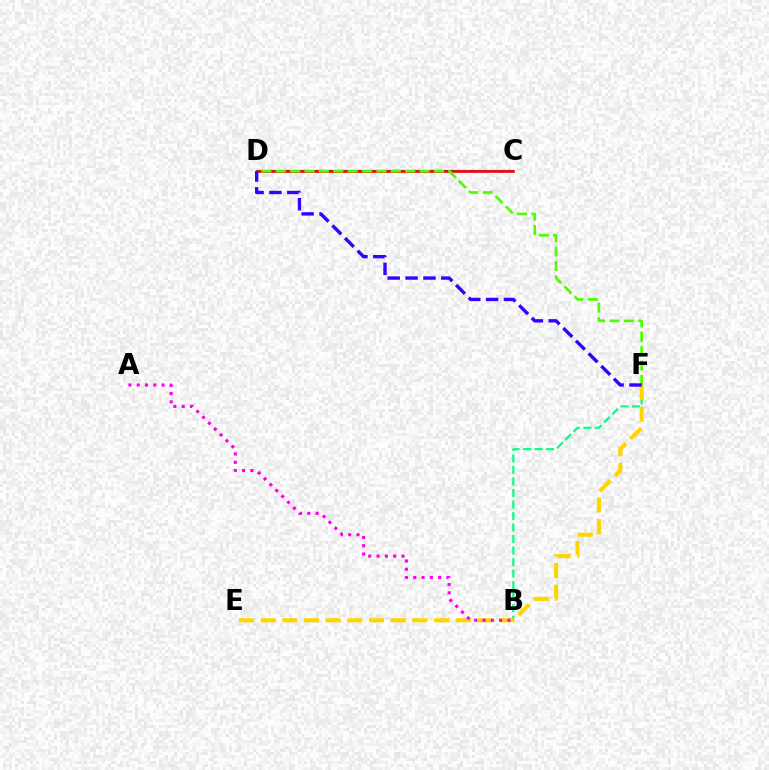{('C', 'D'): [{'color': '#009eff', 'line_style': 'solid', 'thickness': 1.6}, {'color': '#ff0000', 'line_style': 'solid', 'thickness': 1.88}], ('B', 'F'): [{'color': '#00ff86', 'line_style': 'dashed', 'thickness': 1.56}], ('E', 'F'): [{'color': '#ffd500', 'line_style': 'dashed', 'thickness': 2.95}], ('D', 'F'): [{'color': '#4fff00', 'line_style': 'dashed', 'thickness': 1.95}, {'color': '#3700ff', 'line_style': 'dashed', 'thickness': 2.43}], ('A', 'B'): [{'color': '#ff00ed', 'line_style': 'dotted', 'thickness': 2.25}]}